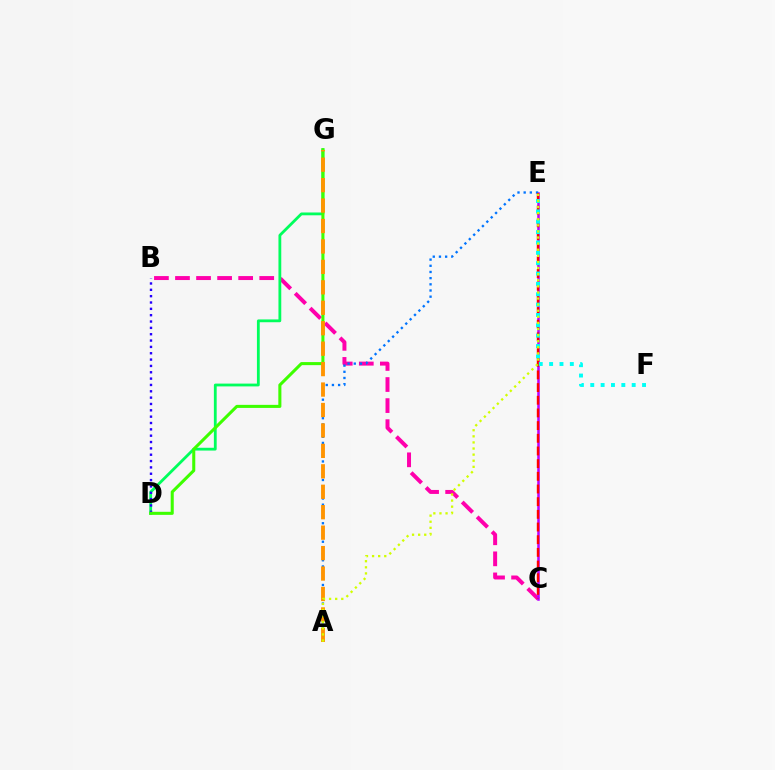{('B', 'C'): [{'color': '#ff00ac', 'line_style': 'dashed', 'thickness': 2.86}], ('D', 'G'): [{'color': '#00ff5c', 'line_style': 'solid', 'thickness': 2.02}, {'color': '#3dff00', 'line_style': 'solid', 'thickness': 2.2}], ('B', 'D'): [{'color': '#2500ff', 'line_style': 'dotted', 'thickness': 1.72}], ('C', 'E'): [{'color': '#b900ff', 'line_style': 'solid', 'thickness': 1.82}, {'color': '#ff0000', 'line_style': 'dashed', 'thickness': 1.72}], ('A', 'E'): [{'color': '#0074ff', 'line_style': 'dotted', 'thickness': 1.68}, {'color': '#d1ff00', 'line_style': 'dotted', 'thickness': 1.66}], ('A', 'G'): [{'color': '#ff9400', 'line_style': 'dashed', 'thickness': 2.78}], ('E', 'F'): [{'color': '#00fff6', 'line_style': 'dotted', 'thickness': 2.81}]}